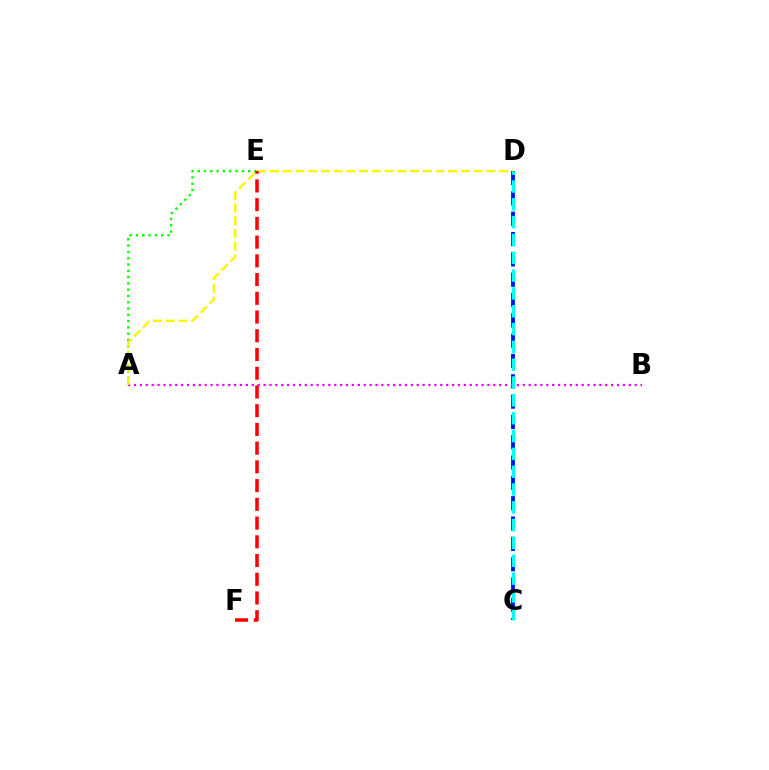{('A', 'E'): [{'color': '#08ff00', 'line_style': 'dotted', 'thickness': 1.71}], ('C', 'D'): [{'color': '#0010ff', 'line_style': 'dashed', 'thickness': 2.76}, {'color': '#00fff6', 'line_style': 'dashed', 'thickness': 2.42}], ('A', 'B'): [{'color': '#ee00ff', 'line_style': 'dotted', 'thickness': 1.6}], ('A', 'D'): [{'color': '#fcf500', 'line_style': 'dashed', 'thickness': 1.73}], ('E', 'F'): [{'color': '#ff0000', 'line_style': 'dashed', 'thickness': 2.54}]}